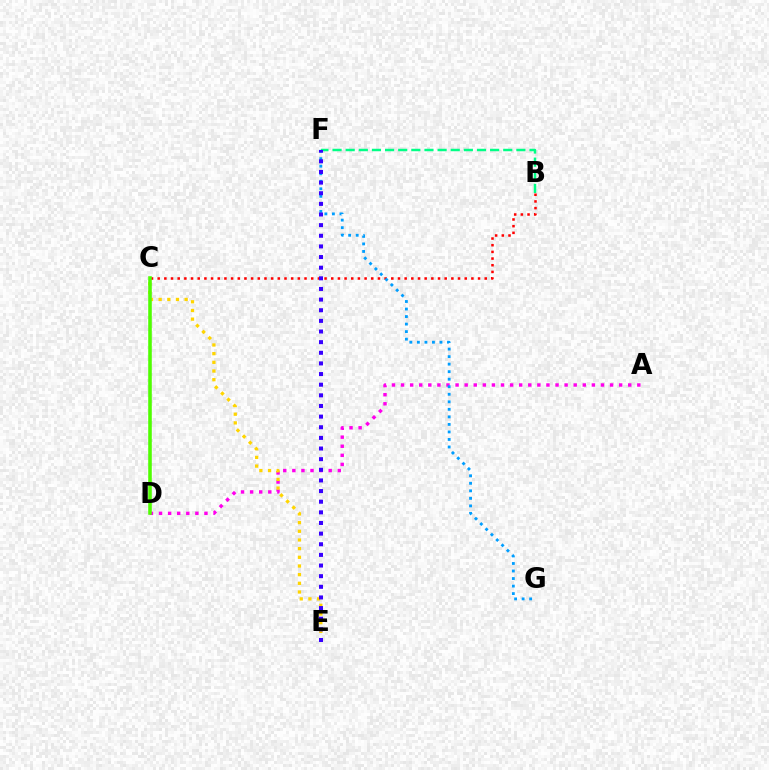{('B', 'C'): [{'color': '#ff0000', 'line_style': 'dotted', 'thickness': 1.81}], ('A', 'D'): [{'color': '#ff00ed', 'line_style': 'dotted', 'thickness': 2.47}], ('F', 'G'): [{'color': '#009eff', 'line_style': 'dotted', 'thickness': 2.05}], ('B', 'F'): [{'color': '#00ff86', 'line_style': 'dashed', 'thickness': 1.78}], ('C', 'E'): [{'color': '#ffd500', 'line_style': 'dotted', 'thickness': 2.36}], ('C', 'D'): [{'color': '#4fff00', 'line_style': 'solid', 'thickness': 2.57}], ('E', 'F'): [{'color': '#3700ff', 'line_style': 'dotted', 'thickness': 2.89}]}